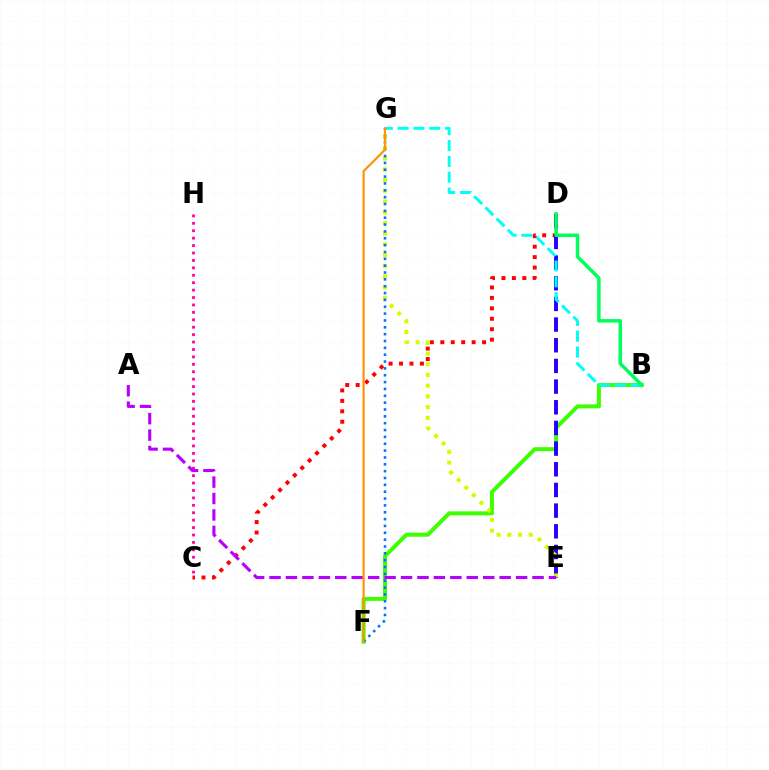{('C', 'H'): [{'color': '#ff00ac', 'line_style': 'dotted', 'thickness': 2.02}], ('B', 'F'): [{'color': '#3dff00', 'line_style': 'solid', 'thickness': 2.87}], ('C', 'D'): [{'color': '#ff0000', 'line_style': 'dotted', 'thickness': 2.84}], ('D', 'E'): [{'color': '#2500ff', 'line_style': 'dashed', 'thickness': 2.81}], ('B', 'G'): [{'color': '#00fff6', 'line_style': 'dashed', 'thickness': 2.15}], ('E', 'G'): [{'color': '#d1ff00', 'line_style': 'dotted', 'thickness': 2.91}], ('F', 'G'): [{'color': '#0074ff', 'line_style': 'dotted', 'thickness': 1.86}, {'color': '#ff9400', 'line_style': 'solid', 'thickness': 1.57}], ('B', 'D'): [{'color': '#00ff5c', 'line_style': 'solid', 'thickness': 2.53}], ('A', 'E'): [{'color': '#b900ff', 'line_style': 'dashed', 'thickness': 2.23}]}